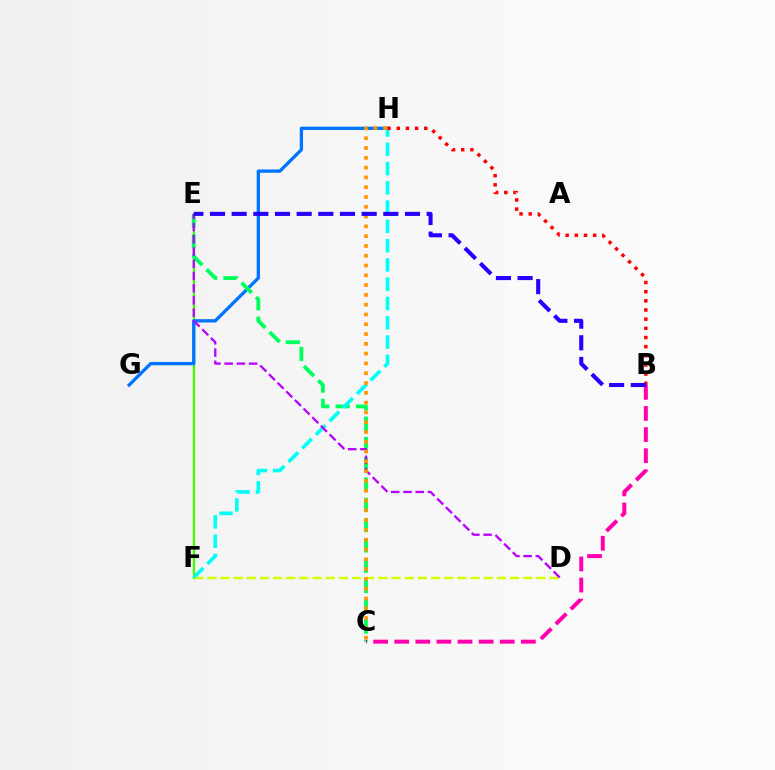{('E', 'F'): [{'color': '#3dff00', 'line_style': 'solid', 'thickness': 1.61}], ('G', 'H'): [{'color': '#0074ff', 'line_style': 'solid', 'thickness': 2.38}], ('C', 'E'): [{'color': '#00ff5c', 'line_style': 'dashed', 'thickness': 2.76}], ('B', 'C'): [{'color': '#ff00ac', 'line_style': 'dashed', 'thickness': 2.87}], ('D', 'F'): [{'color': '#d1ff00', 'line_style': 'dashed', 'thickness': 1.79}], ('F', 'H'): [{'color': '#00fff6', 'line_style': 'dashed', 'thickness': 2.62}], ('B', 'H'): [{'color': '#ff0000', 'line_style': 'dotted', 'thickness': 2.49}], ('D', 'E'): [{'color': '#b900ff', 'line_style': 'dashed', 'thickness': 1.66}], ('C', 'H'): [{'color': '#ff9400', 'line_style': 'dotted', 'thickness': 2.66}], ('B', 'E'): [{'color': '#2500ff', 'line_style': 'dashed', 'thickness': 2.94}]}